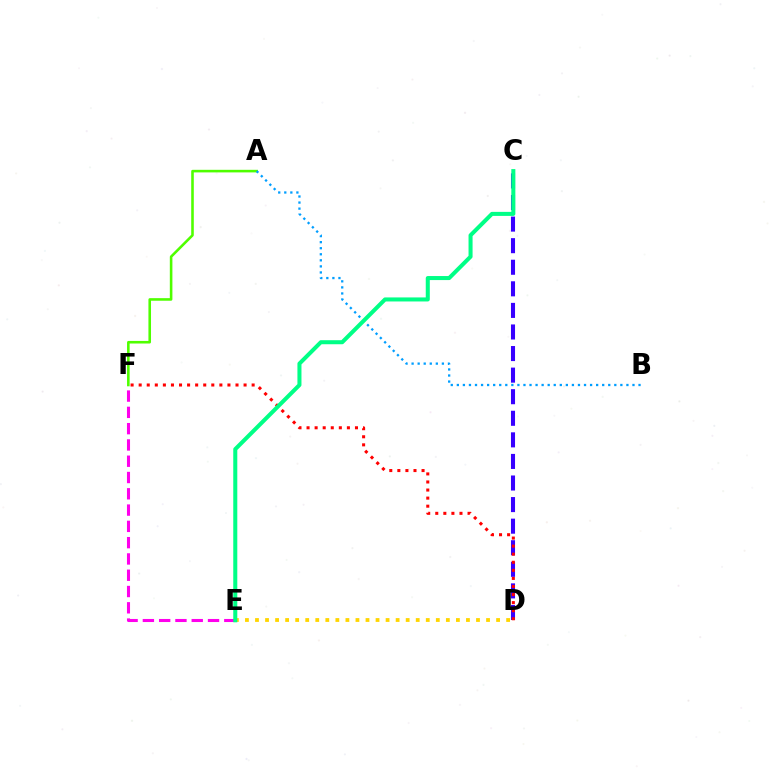{('A', 'F'): [{'color': '#4fff00', 'line_style': 'solid', 'thickness': 1.86}], ('E', 'F'): [{'color': '#ff00ed', 'line_style': 'dashed', 'thickness': 2.21}], ('C', 'D'): [{'color': '#3700ff', 'line_style': 'dashed', 'thickness': 2.93}], ('A', 'B'): [{'color': '#009eff', 'line_style': 'dotted', 'thickness': 1.65}], ('D', 'F'): [{'color': '#ff0000', 'line_style': 'dotted', 'thickness': 2.19}], ('D', 'E'): [{'color': '#ffd500', 'line_style': 'dotted', 'thickness': 2.73}], ('C', 'E'): [{'color': '#00ff86', 'line_style': 'solid', 'thickness': 2.91}]}